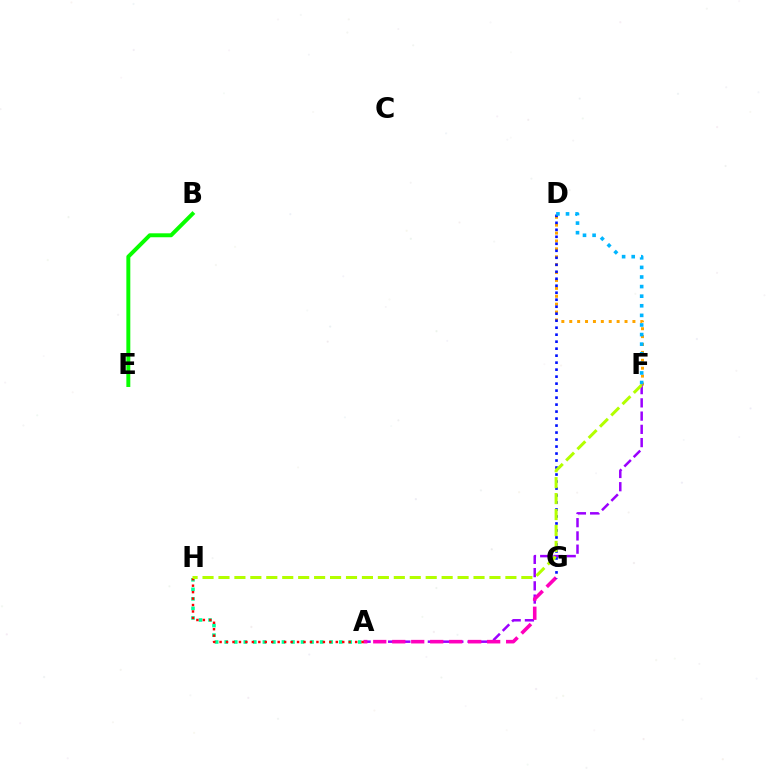{('D', 'F'): [{'color': '#ffa500', 'line_style': 'dotted', 'thickness': 2.15}, {'color': '#00b5ff', 'line_style': 'dotted', 'thickness': 2.61}], ('A', 'H'): [{'color': '#00ff9d', 'line_style': 'dotted', 'thickness': 2.59}, {'color': '#ff0000', 'line_style': 'dotted', 'thickness': 1.75}], ('A', 'F'): [{'color': '#9b00ff', 'line_style': 'dashed', 'thickness': 1.8}], ('A', 'G'): [{'color': '#ff00bd', 'line_style': 'dashed', 'thickness': 2.58}], ('D', 'G'): [{'color': '#0010ff', 'line_style': 'dotted', 'thickness': 1.9}], ('F', 'H'): [{'color': '#b3ff00', 'line_style': 'dashed', 'thickness': 2.17}], ('B', 'E'): [{'color': '#08ff00', 'line_style': 'solid', 'thickness': 2.84}]}